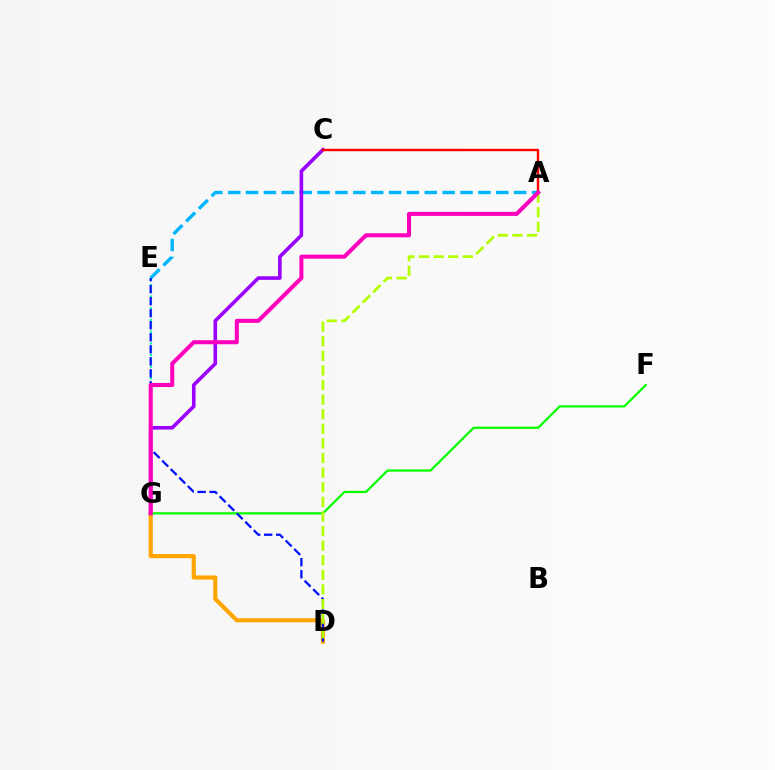{('A', 'E'): [{'color': '#00b5ff', 'line_style': 'dashed', 'thickness': 2.43}], ('C', 'G'): [{'color': '#9b00ff', 'line_style': 'solid', 'thickness': 2.58}], ('D', 'G'): [{'color': '#ffa500', 'line_style': 'solid', 'thickness': 2.97}], ('E', 'G'): [{'color': '#00ff9d', 'line_style': 'dotted', 'thickness': 1.59}], ('F', 'G'): [{'color': '#08ff00', 'line_style': 'solid', 'thickness': 1.62}], ('D', 'E'): [{'color': '#0010ff', 'line_style': 'dashed', 'thickness': 1.63}], ('A', 'C'): [{'color': '#ff0000', 'line_style': 'solid', 'thickness': 1.74}], ('A', 'D'): [{'color': '#b3ff00', 'line_style': 'dashed', 'thickness': 1.98}], ('A', 'G'): [{'color': '#ff00bd', 'line_style': 'solid', 'thickness': 2.91}]}